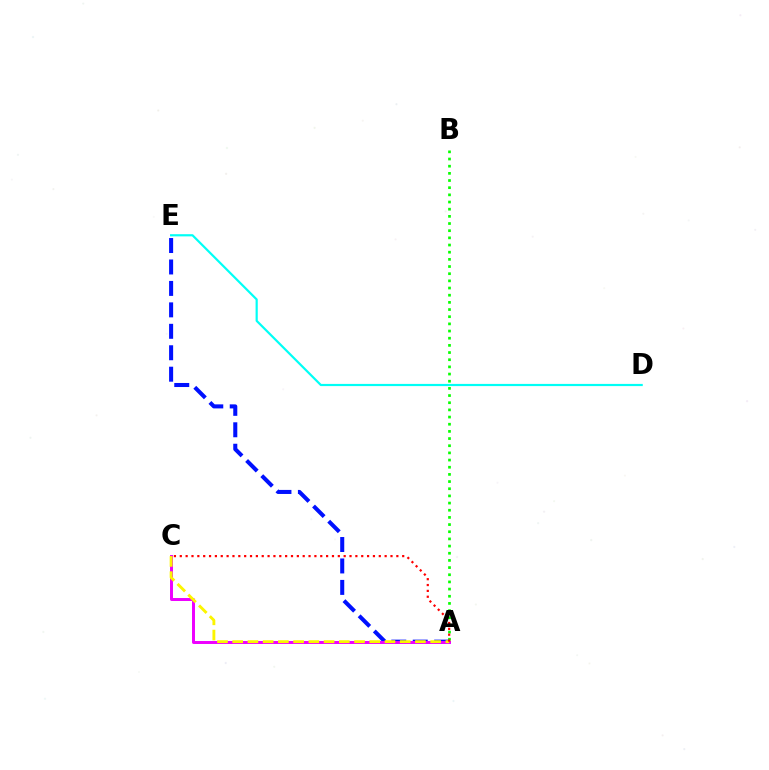{('D', 'E'): [{'color': '#00fff6', 'line_style': 'solid', 'thickness': 1.57}], ('A', 'E'): [{'color': '#0010ff', 'line_style': 'dashed', 'thickness': 2.91}], ('A', 'C'): [{'color': '#ee00ff', 'line_style': 'solid', 'thickness': 2.14}, {'color': '#fcf500', 'line_style': 'dashed', 'thickness': 2.07}, {'color': '#ff0000', 'line_style': 'dotted', 'thickness': 1.59}], ('A', 'B'): [{'color': '#08ff00', 'line_style': 'dotted', 'thickness': 1.95}]}